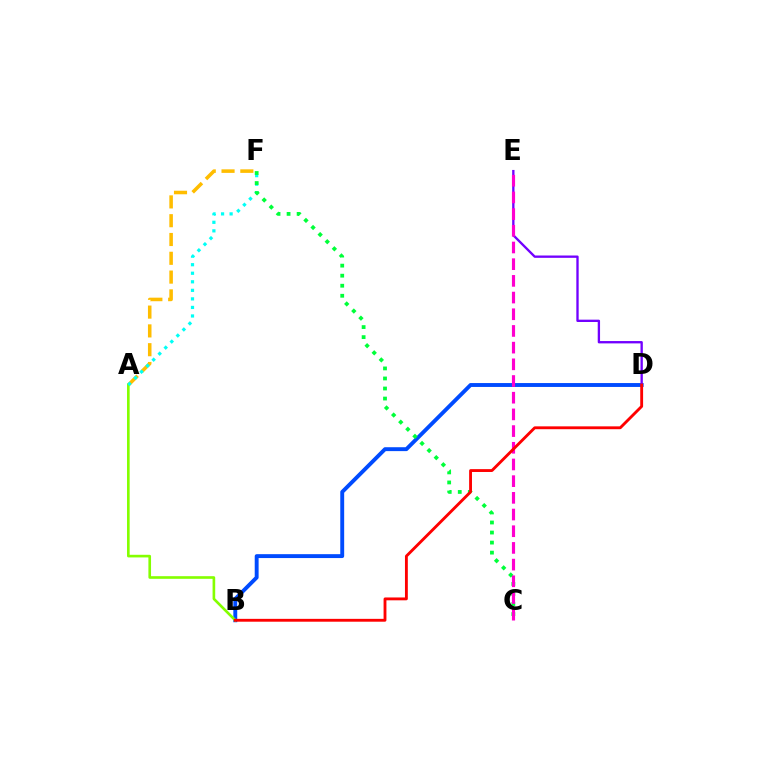{('A', 'F'): [{'color': '#ffbd00', 'line_style': 'dashed', 'thickness': 2.55}, {'color': '#00fff6', 'line_style': 'dotted', 'thickness': 2.32}], ('B', 'D'): [{'color': '#004bff', 'line_style': 'solid', 'thickness': 2.8}, {'color': '#ff0000', 'line_style': 'solid', 'thickness': 2.05}], ('A', 'B'): [{'color': '#84ff00', 'line_style': 'solid', 'thickness': 1.9}], ('D', 'E'): [{'color': '#7200ff', 'line_style': 'solid', 'thickness': 1.68}], ('C', 'F'): [{'color': '#00ff39', 'line_style': 'dotted', 'thickness': 2.73}], ('C', 'E'): [{'color': '#ff00cf', 'line_style': 'dashed', 'thickness': 2.27}]}